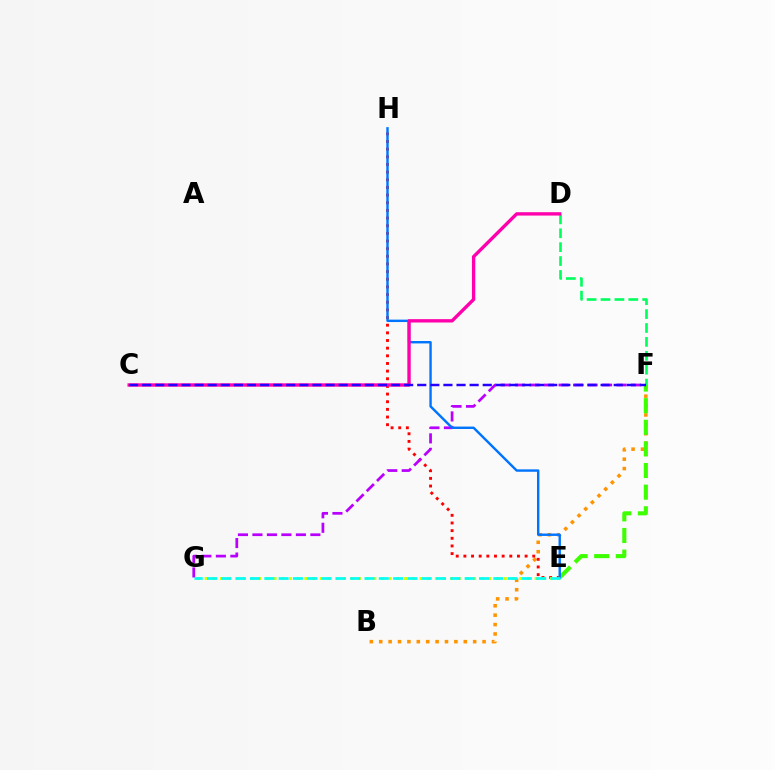{('B', 'F'): [{'color': '#ff9400', 'line_style': 'dotted', 'thickness': 2.55}], ('E', 'H'): [{'color': '#ff0000', 'line_style': 'dotted', 'thickness': 2.08}, {'color': '#0074ff', 'line_style': 'solid', 'thickness': 1.74}], ('D', 'F'): [{'color': '#00ff5c', 'line_style': 'dashed', 'thickness': 1.89}], ('E', 'F'): [{'color': '#3dff00', 'line_style': 'dashed', 'thickness': 2.94}], ('E', 'G'): [{'color': '#d1ff00', 'line_style': 'dotted', 'thickness': 2.08}, {'color': '#00fff6', 'line_style': 'dashed', 'thickness': 1.94}], ('F', 'G'): [{'color': '#b900ff', 'line_style': 'dashed', 'thickness': 1.97}], ('C', 'D'): [{'color': '#ff00ac', 'line_style': 'solid', 'thickness': 2.42}], ('C', 'F'): [{'color': '#2500ff', 'line_style': 'dashed', 'thickness': 1.78}]}